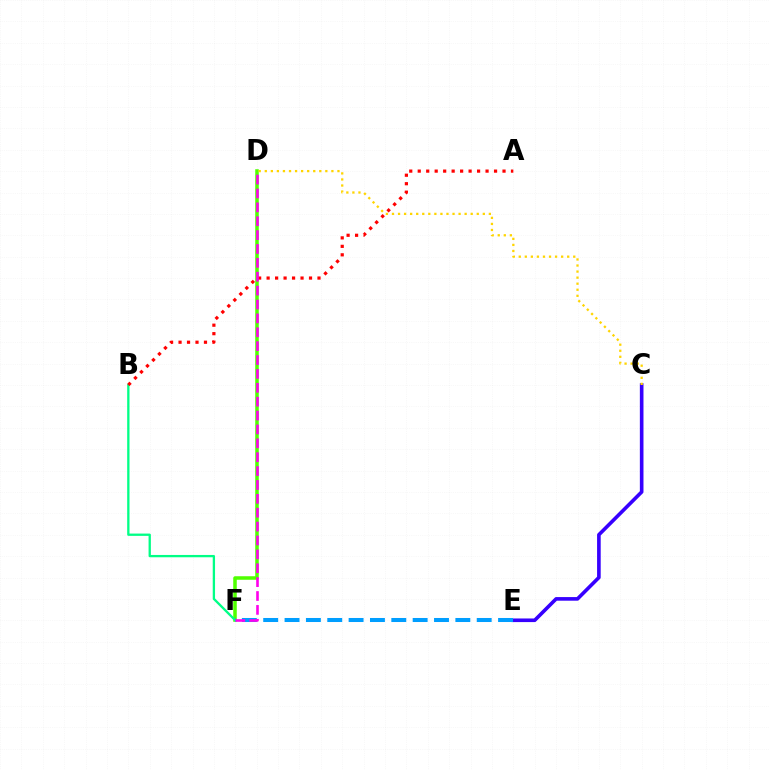{('D', 'F'): [{'color': '#4fff00', 'line_style': 'solid', 'thickness': 2.54}, {'color': '#ff00ed', 'line_style': 'dashed', 'thickness': 1.89}], ('C', 'E'): [{'color': '#3700ff', 'line_style': 'solid', 'thickness': 2.61}], ('B', 'F'): [{'color': '#00ff86', 'line_style': 'solid', 'thickness': 1.66}], ('C', 'D'): [{'color': '#ffd500', 'line_style': 'dotted', 'thickness': 1.65}], ('A', 'B'): [{'color': '#ff0000', 'line_style': 'dotted', 'thickness': 2.3}], ('E', 'F'): [{'color': '#009eff', 'line_style': 'dashed', 'thickness': 2.9}]}